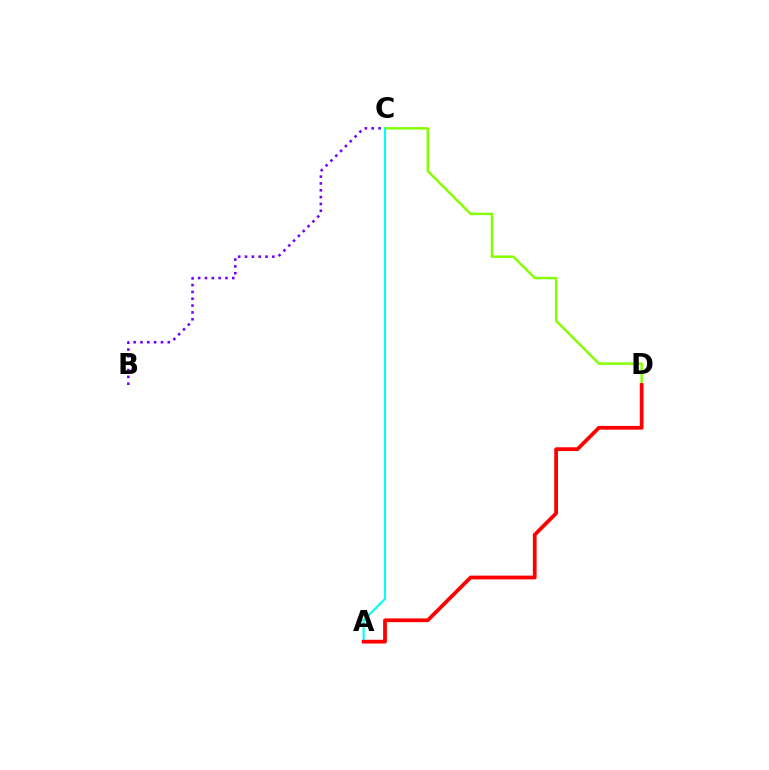{('C', 'D'): [{'color': '#84ff00', 'line_style': 'solid', 'thickness': 1.75}], ('A', 'C'): [{'color': '#00fff6', 'line_style': 'solid', 'thickness': 1.52}], ('A', 'D'): [{'color': '#ff0000', 'line_style': 'solid', 'thickness': 2.71}], ('B', 'C'): [{'color': '#7200ff', 'line_style': 'dotted', 'thickness': 1.86}]}